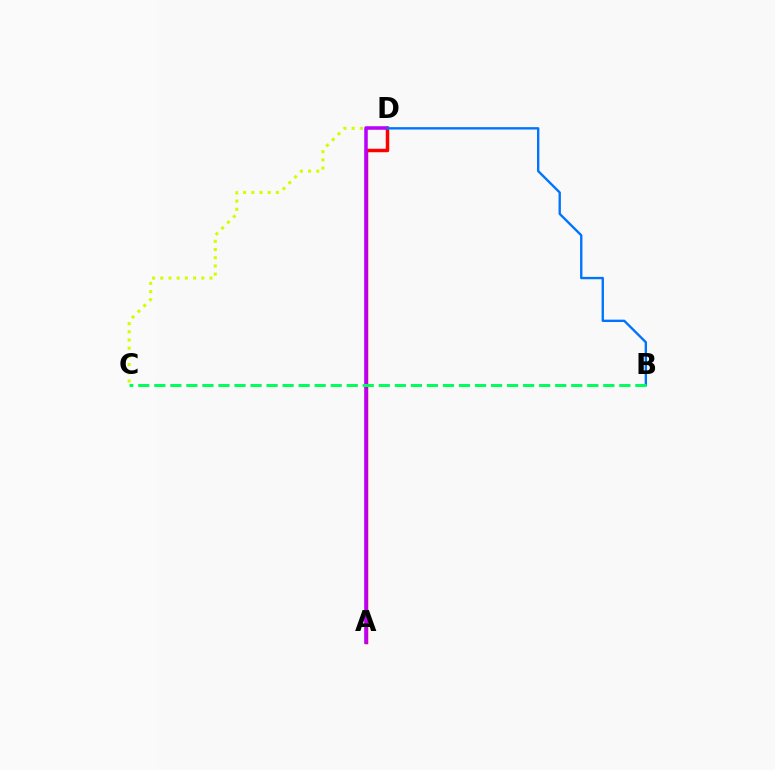{('C', 'D'): [{'color': '#d1ff00', 'line_style': 'dotted', 'thickness': 2.23}], ('A', 'D'): [{'color': '#ff0000', 'line_style': 'solid', 'thickness': 2.5}, {'color': '#b900ff', 'line_style': 'solid', 'thickness': 2.54}], ('B', 'D'): [{'color': '#0074ff', 'line_style': 'solid', 'thickness': 1.7}], ('B', 'C'): [{'color': '#00ff5c', 'line_style': 'dashed', 'thickness': 2.18}]}